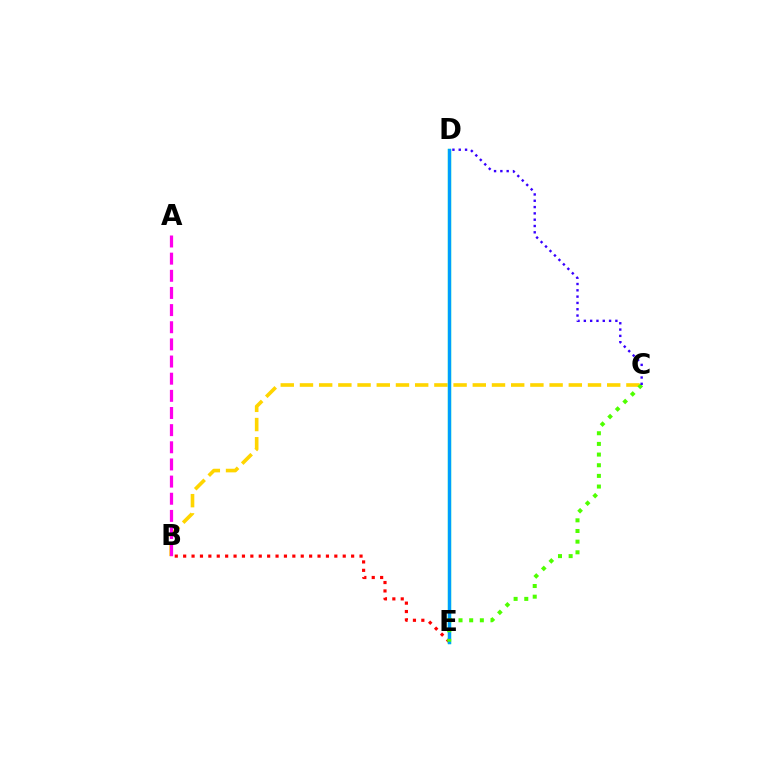{('B', 'C'): [{'color': '#ffd500', 'line_style': 'dashed', 'thickness': 2.61}], ('D', 'E'): [{'color': '#00ff86', 'line_style': 'solid', 'thickness': 2.46}, {'color': '#009eff', 'line_style': 'solid', 'thickness': 2.3}], ('B', 'E'): [{'color': '#ff0000', 'line_style': 'dotted', 'thickness': 2.28}], ('C', 'E'): [{'color': '#4fff00', 'line_style': 'dotted', 'thickness': 2.9}], ('C', 'D'): [{'color': '#3700ff', 'line_style': 'dotted', 'thickness': 1.71}], ('A', 'B'): [{'color': '#ff00ed', 'line_style': 'dashed', 'thickness': 2.33}]}